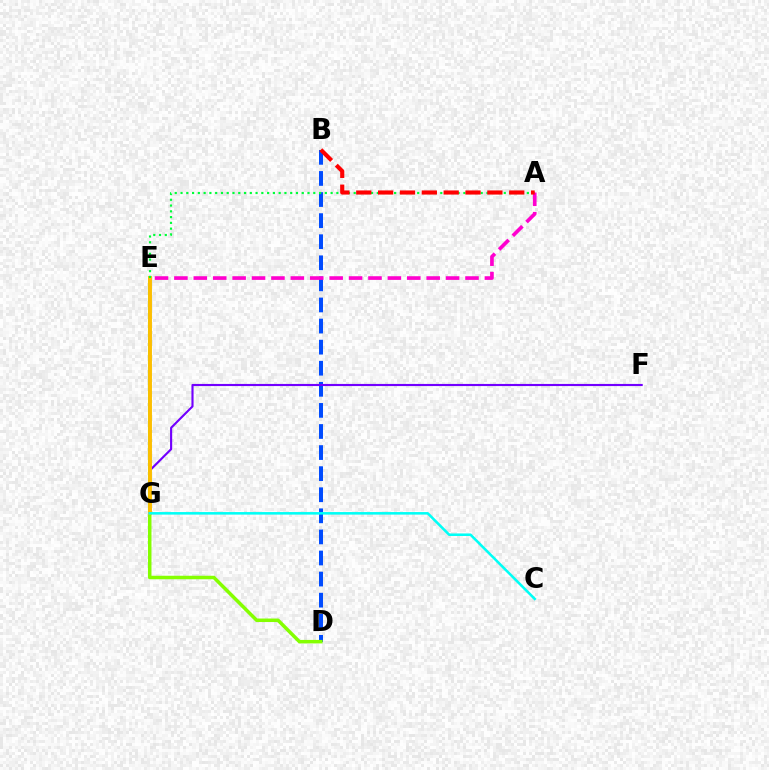{('B', 'D'): [{'color': '#004bff', 'line_style': 'dashed', 'thickness': 2.86}], ('F', 'G'): [{'color': '#7200ff', 'line_style': 'solid', 'thickness': 1.53}], ('D', 'E'): [{'color': '#84ff00', 'line_style': 'solid', 'thickness': 2.52}], ('E', 'G'): [{'color': '#ffbd00', 'line_style': 'solid', 'thickness': 2.76}], ('A', 'E'): [{'color': '#00ff39', 'line_style': 'dotted', 'thickness': 1.57}, {'color': '#ff00cf', 'line_style': 'dashed', 'thickness': 2.64}], ('A', 'B'): [{'color': '#ff0000', 'line_style': 'dashed', 'thickness': 2.97}], ('C', 'G'): [{'color': '#00fff6', 'line_style': 'solid', 'thickness': 1.84}]}